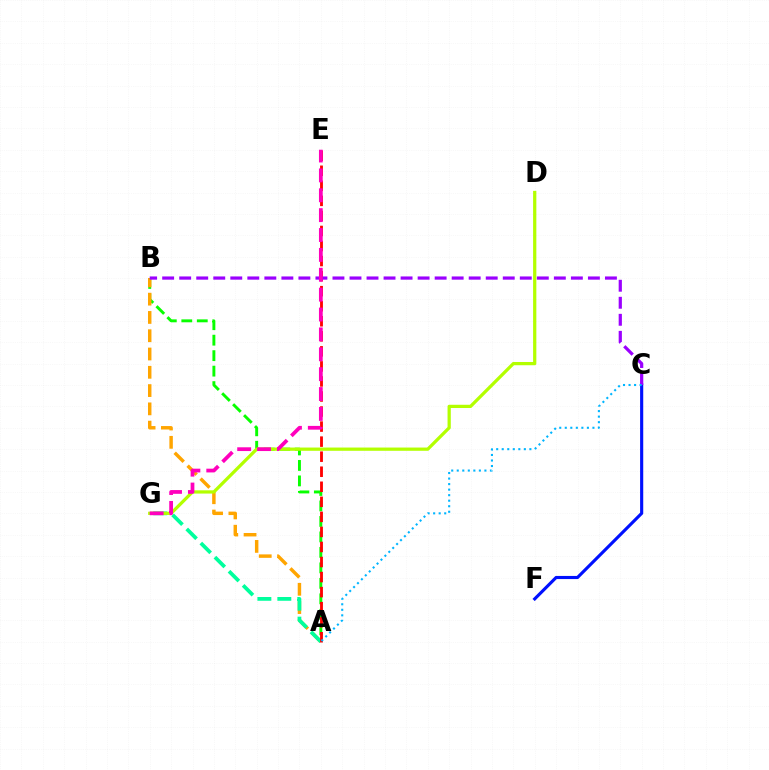{('C', 'F'): [{'color': '#0010ff', 'line_style': 'solid', 'thickness': 2.25}], ('A', 'B'): [{'color': '#08ff00', 'line_style': 'dashed', 'thickness': 2.1}, {'color': '#ffa500', 'line_style': 'dashed', 'thickness': 2.48}], ('A', 'G'): [{'color': '#00ff9d', 'line_style': 'dashed', 'thickness': 2.71}], ('D', 'G'): [{'color': '#b3ff00', 'line_style': 'solid', 'thickness': 2.34}], ('A', 'E'): [{'color': '#ff0000', 'line_style': 'dashed', 'thickness': 2.04}], ('B', 'C'): [{'color': '#9b00ff', 'line_style': 'dashed', 'thickness': 2.31}], ('E', 'G'): [{'color': '#ff00bd', 'line_style': 'dashed', 'thickness': 2.7}], ('A', 'C'): [{'color': '#00b5ff', 'line_style': 'dotted', 'thickness': 1.5}]}